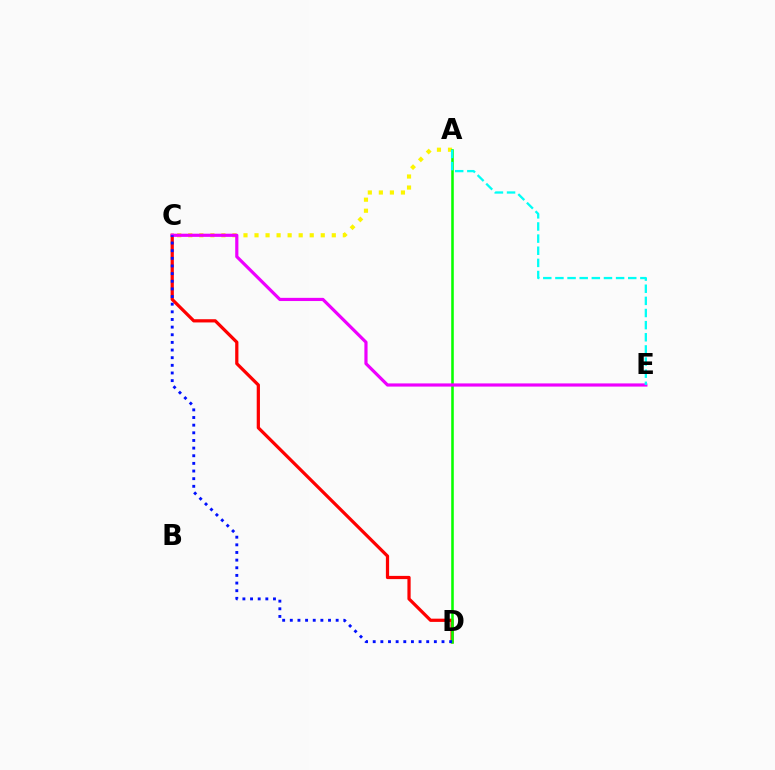{('C', 'D'): [{'color': '#ff0000', 'line_style': 'solid', 'thickness': 2.32}, {'color': '#0010ff', 'line_style': 'dotted', 'thickness': 2.08}], ('A', 'C'): [{'color': '#fcf500', 'line_style': 'dotted', 'thickness': 3.0}], ('A', 'D'): [{'color': '#08ff00', 'line_style': 'solid', 'thickness': 1.85}], ('C', 'E'): [{'color': '#ee00ff', 'line_style': 'solid', 'thickness': 2.29}], ('A', 'E'): [{'color': '#00fff6', 'line_style': 'dashed', 'thickness': 1.65}]}